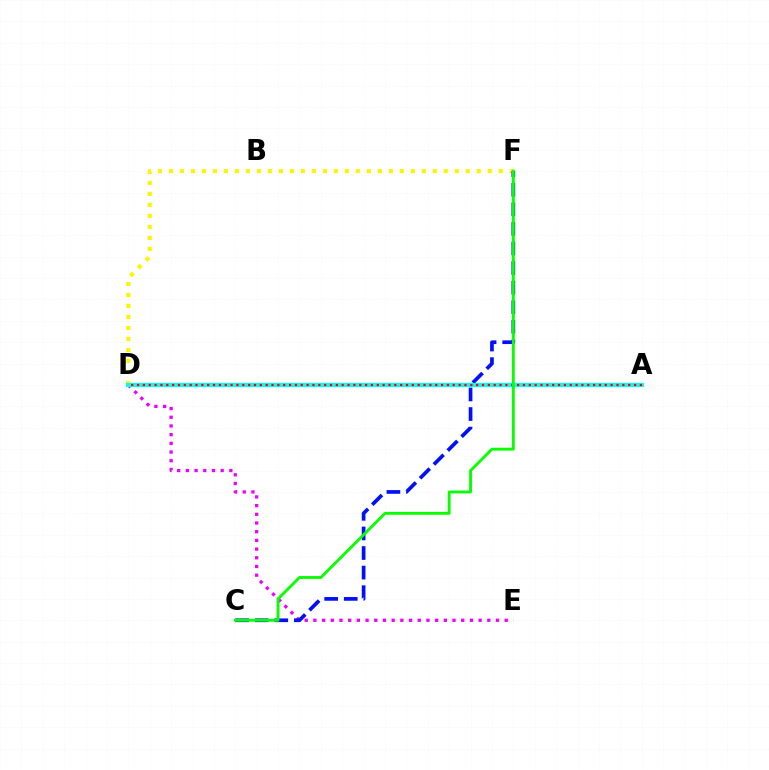{('D', 'E'): [{'color': '#ee00ff', 'line_style': 'dotted', 'thickness': 2.36}], ('D', 'F'): [{'color': '#fcf500', 'line_style': 'dotted', 'thickness': 2.99}], ('C', 'F'): [{'color': '#0010ff', 'line_style': 'dashed', 'thickness': 2.66}, {'color': '#08ff00', 'line_style': 'solid', 'thickness': 2.06}], ('A', 'D'): [{'color': '#00fff6', 'line_style': 'solid', 'thickness': 2.99}, {'color': '#ff0000', 'line_style': 'dotted', 'thickness': 1.59}]}